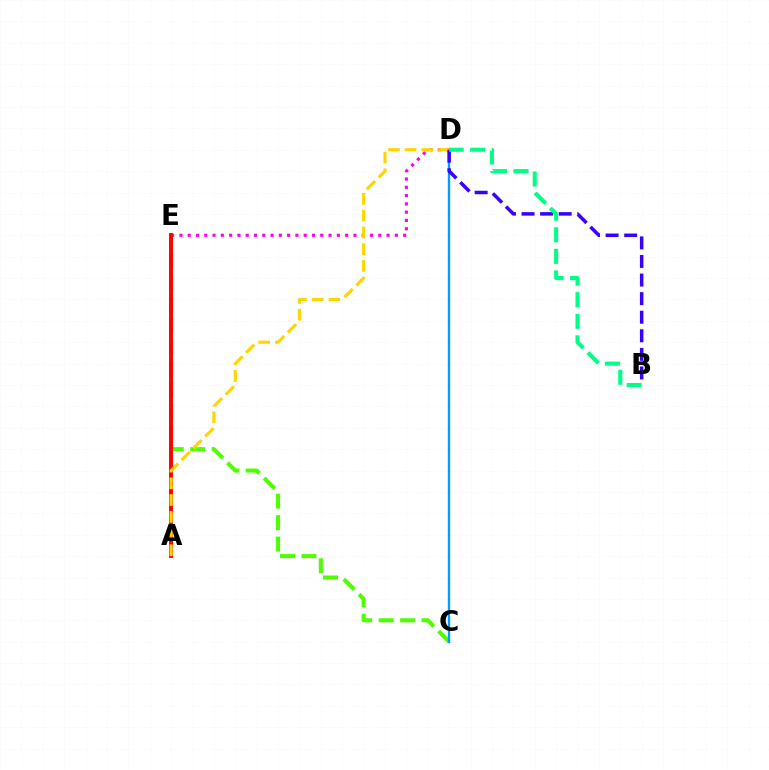{('D', 'E'): [{'color': '#ff00ed', 'line_style': 'dotted', 'thickness': 2.25}], ('C', 'E'): [{'color': '#4fff00', 'line_style': 'dashed', 'thickness': 2.92}], ('A', 'E'): [{'color': '#ff0000', 'line_style': 'solid', 'thickness': 2.82}], ('C', 'D'): [{'color': '#009eff', 'line_style': 'solid', 'thickness': 1.71}], ('A', 'D'): [{'color': '#ffd500', 'line_style': 'dashed', 'thickness': 2.27}], ('B', 'D'): [{'color': '#3700ff', 'line_style': 'dashed', 'thickness': 2.52}, {'color': '#00ff86', 'line_style': 'dashed', 'thickness': 2.93}]}